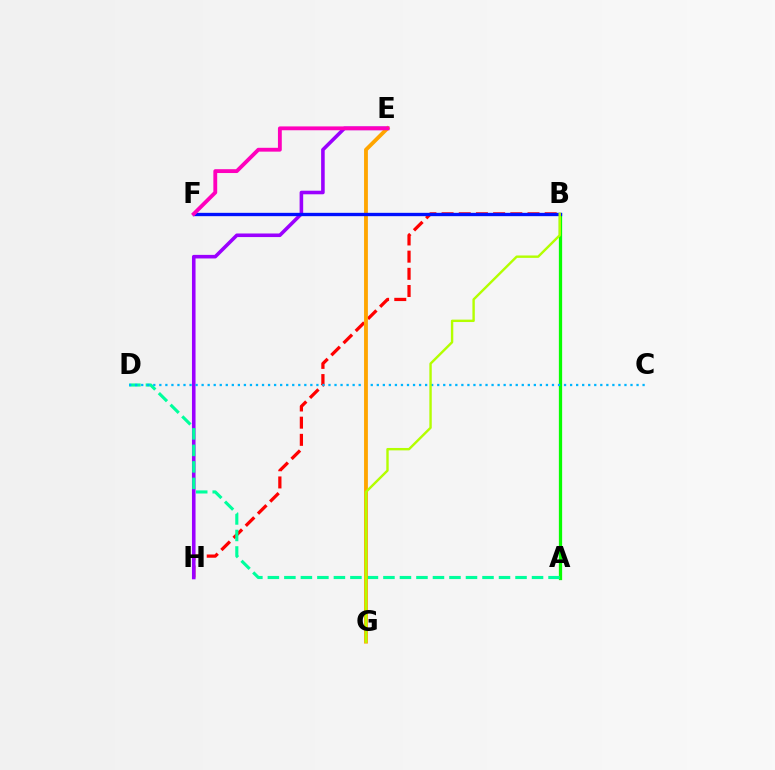{('B', 'H'): [{'color': '#ff0000', 'line_style': 'dashed', 'thickness': 2.33}], ('E', 'H'): [{'color': '#9b00ff', 'line_style': 'solid', 'thickness': 2.58}], ('A', 'B'): [{'color': '#08ff00', 'line_style': 'solid', 'thickness': 2.36}], ('A', 'D'): [{'color': '#00ff9d', 'line_style': 'dashed', 'thickness': 2.24}], ('C', 'D'): [{'color': '#00b5ff', 'line_style': 'dotted', 'thickness': 1.64}], ('E', 'G'): [{'color': '#ffa500', 'line_style': 'solid', 'thickness': 2.76}], ('B', 'F'): [{'color': '#0010ff', 'line_style': 'solid', 'thickness': 2.4}], ('E', 'F'): [{'color': '#ff00bd', 'line_style': 'solid', 'thickness': 2.77}], ('B', 'G'): [{'color': '#b3ff00', 'line_style': 'solid', 'thickness': 1.73}]}